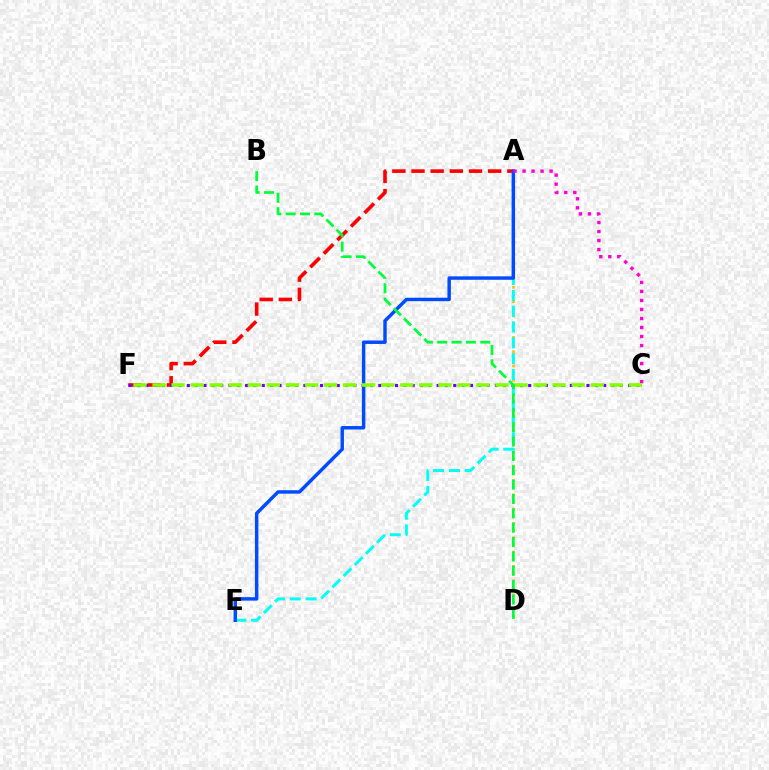{('A', 'F'): [{'color': '#ff0000', 'line_style': 'dashed', 'thickness': 2.6}], ('A', 'D'): [{'color': '#ffbd00', 'line_style': 'dotted', 'thickness': 1.94}], ('A', 'E'): [{'color': '#00fff6', 'line_style': 'dashed', 'thickness': 2.15}, {'color': '#004bff', 'line_style': 'solid', 'thickness': 2.49}], ('C', 'F'): [{'color': '#7200ff', 'line_style': 'dotted', 'thickness': 2.26}, {'color': '#84ff00', 'line_style': 'dashed', 'thickness': 2.59}], ('A', 'C'): [{'color': '#ff00cf', 'line_style': 'dotted', 'thickness': 2.45}], ('B', 'D'): [{'color': '#00ff39', 'line_style': 'dashed', 'thickness': 1.95}]}